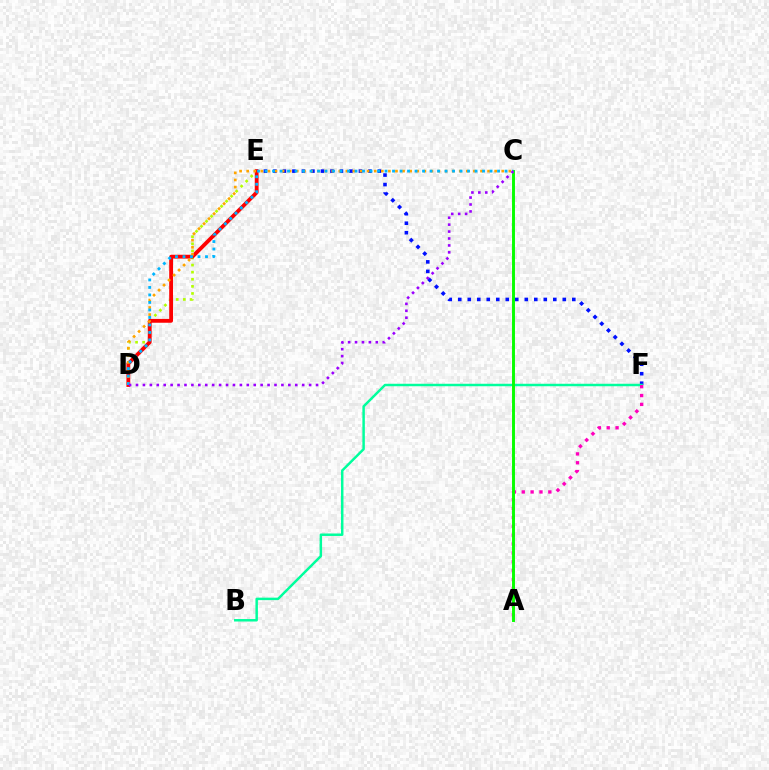{('E', 'F'): [{'color': '#0010ff', 'line_style': 'dotted', 'thickness': 2.58}], ('B', 'F'): [{'color': '#00ff9d', 'line_style': 'solid', 'thickness': 1.78}], ('D', 'E'): [{'color': '#b3ff00', 'line_style': 'dotted', 'thickness': 1.93}, {'color': '#ff0000', 'line_style': 'solid', 'thickness': 2.75}], ('A', 'F'): [{'color': '#ff00bd', 'line_style': 'dotted', 'thickness': 2.41}], ('A', 'C'): [{'color': '#08ff00', 'line_style': 'solid', 'thickness': 2.11}], ('C', 'D'): [{'color': '#ffa500', 'line_style': 'dotted', 'thickness': 1.93}, {'color': '#00b5ff', 'line_style': 'dotted', 'thickness': 2.04}, {'color': '#9b00ff', 'line_style': 'dotted', 'thickness': 1.88}]}